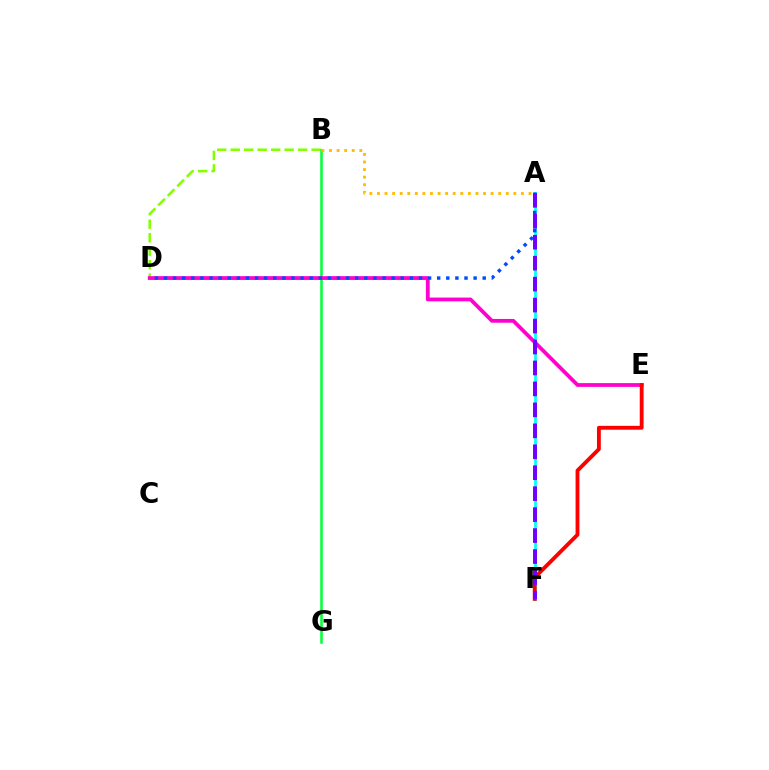{('A', 'F'): [{'color': '#00fff6', 'line_style': 'solid', 'thickness': 1.98}, {'color': '#7200ff', 'line_style': 'dashed', 'thickness': 2.85}], ('B', 'D'): [{'color': '#84ff00', 'line_style': 'dashed', 'thickness': 1.83}], ('B', 'G'): [{'color': '#00ff39', 'line_style': 'solid', 'thickness': 1.82}], ('D', 'E'): [{'color': '#ff00cf', 'line_style': 'solid', 'thickness': 2.72}], ('A', 'D'): [{'color': '#004bff', 'line_style': 'dotted', 'thickness': 2.47}], ('E', 'F'): [{'color': '#ff0000', 'line_style': 'solid', 'thickness': 2.77}], ('A', 'B'): [{'color': '#ffbd00', 'line_style': 'dotted', 'thickness': 2.06}]}